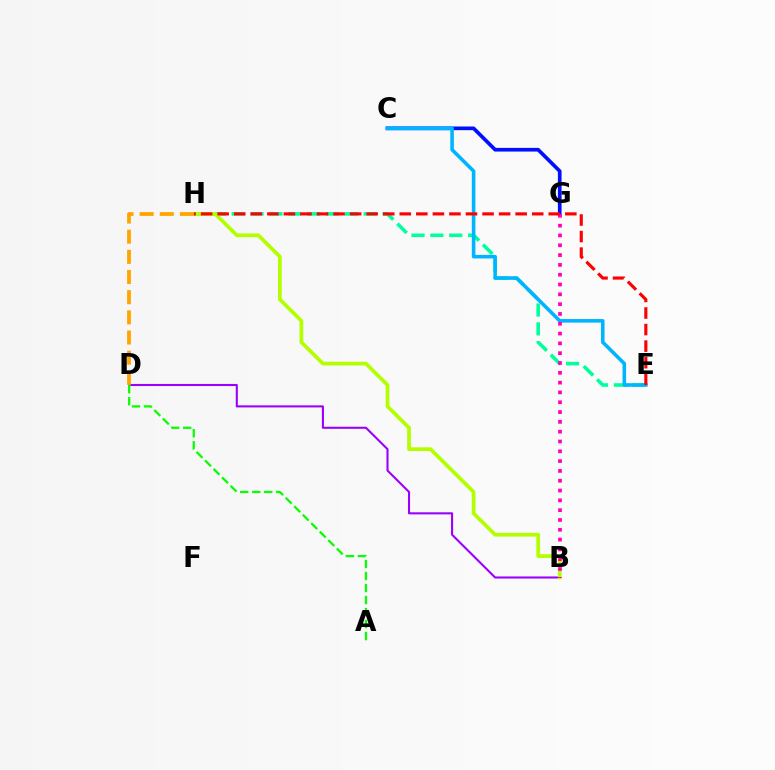{('B', 'D'): [{'color': '#9b00ff', 'line_style': 'solid', 'thickness': 1.5}], ('E', 'H'): [{'color': '#00ff9d', 'line_style': 'dashed', 'thickness': 2.56}, {'color': '#ff0000', 'line_style': 'dashed', 'thickness': 2.25}], ('C', 'G'): [{'color': '#0010ff', 'line_style': 'solid', 'thickness': 2.65}], ('C', 'E'): [{'color': '#00b5ff', 'line_style': 'solid', 'thickness': 2.58}], ('B', 'H'): [{'color': '#b3ff00', 'line_style': 'solid', 'thickness': 2.68}], ('A', 'D'): [{'color': '#08ff00', 'line_style': 'dashed', 'thickness': 1.63}], ('B', 'G'): [{'color': '#ff00bd', 'line_style': 'dotted', 'thickness': 2.67}], ('D', 'H'): [{'color': '#ffa500', 'line_style': 'dashed', 'thickness': 2.74}]}